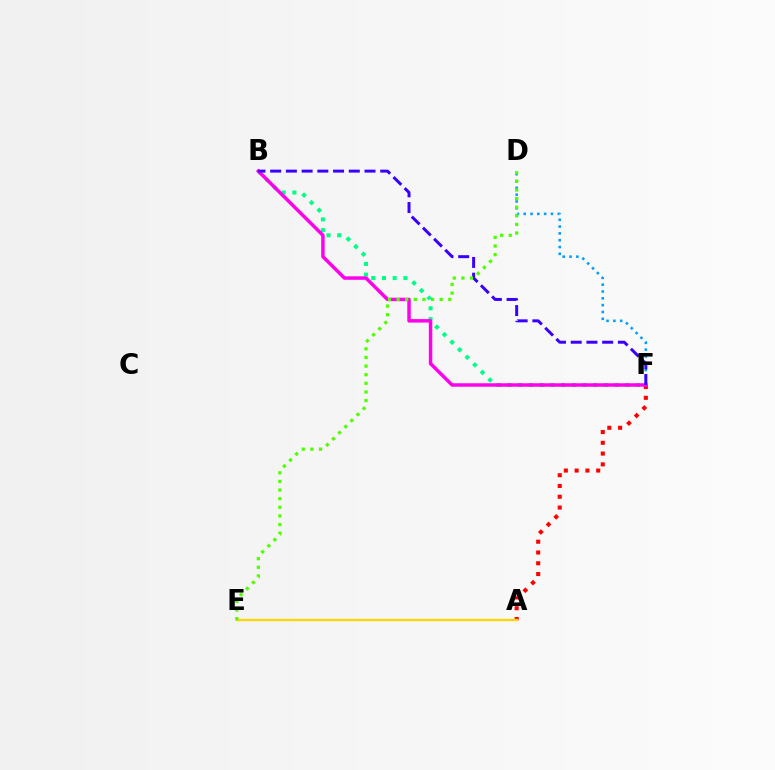{('A', 'F'): [{'color': '#ff0000', 'line_style': 'dotted', 'thickness': 2.93}], ('B', 'F'): [{'color': '#00ff86', 'line_style': 'dotted', 'thickness': 2.91}, {'color': '#ff00ed', 'line_style': 'solid', 'thickness': 2.5}, {'color': '#3700ff', 'line_style': 'dashed', 'thickness': 2.14}], ('A', 'E'): [{'color': '#ffd500', 'line_style': 'solid', 'thickness': 1.67}], ('D', 'F'): [{'color': '#009eff', 'line_style': 'dotted', 'thickness': 1.85}], ('D', 'E'): [{'color': '#4fff00', 'line_style': 'dotted', 'thickness': 2.34}]}